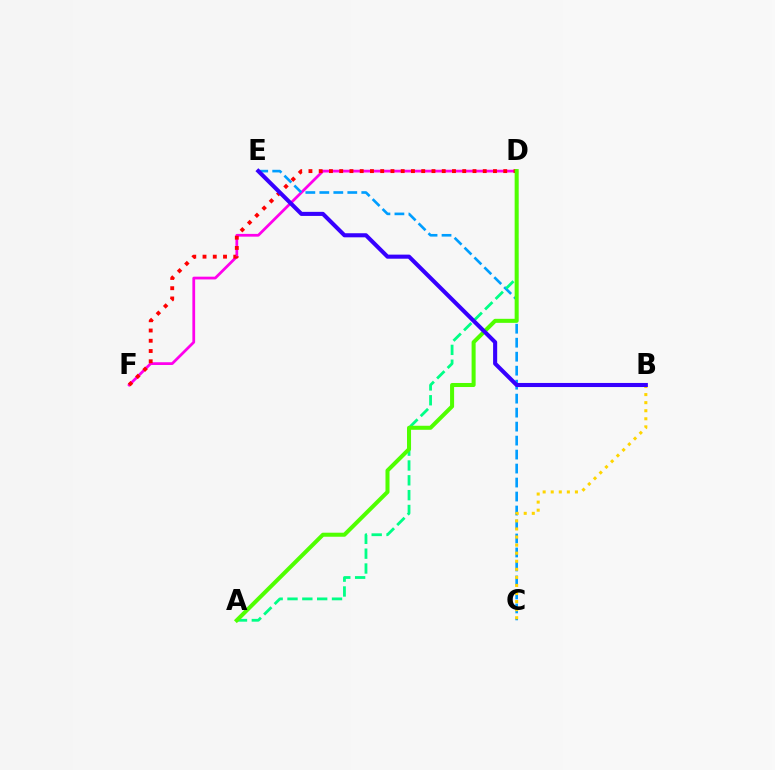{('D', 'F'): [{'color': '#ff00ed', 'line_style': 'solid', 'thickness': 1.98}, {'color': '#ff0000', 'line_style': 'dotted', 'thickness': 2.79}], ('C', 'E'): [{'color': '#009eff', 'line_style': 'dashed', 'thickness': 1.9}], ('A', 'D'): [{'color': '#00ff86', 'line_style': 'dashed', 'thickness': 2.02}, {'color': '#4fff00', 'line_style': 'solid', 'thickness': 2.9}], ('B', 'C'): [{'color': '#ffd500', 'line_style': 'dotted', 'thickness': 2.19}], ('B', 'E'): [{'color': '#3700ff', 'line_style': 'solid', 'thickness': 2.94}]}